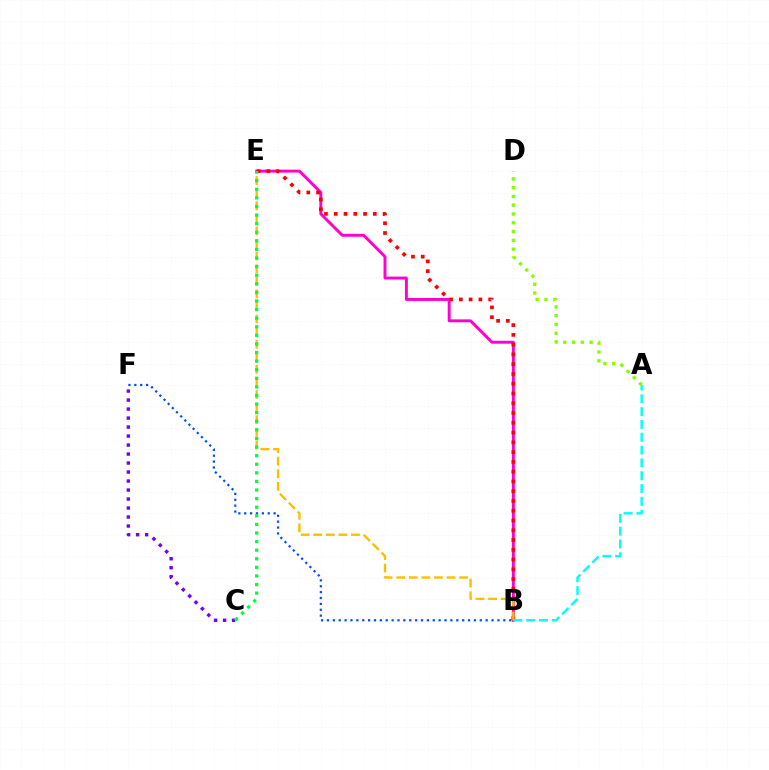{('B', 'E'): [{'color': '#ff00cf', 'line_style': 'solid', 'thickness': 2.12}, {'color': '#ff0000', 'line_style': 'dotted', 'thickness': 2.65}, {'color': '#ffbd00', 'line_style': 'dashed', 'thickness': 1.71}], ('B', 'F'): [{'color': '#004bff', 'line_style': 'dotted', 'thickness': 1.6}], ('C', 'F'): [{'color': '#7200ff', 'line_style': 'dotted', 'thickness': 2.44}], ('C', 'E'): [{'color': '#00ff39', 'line_style': 'dotted', 'thickness': 2.33}], ('A', 'B'): [{'color': '#00fff6', 'line_style': 'dashed', 'thickness': 1.74}], ('A', 'D'): [{'color': '#84ff00', 'line_style': 'dotted', 'thickness': 2.39}]}